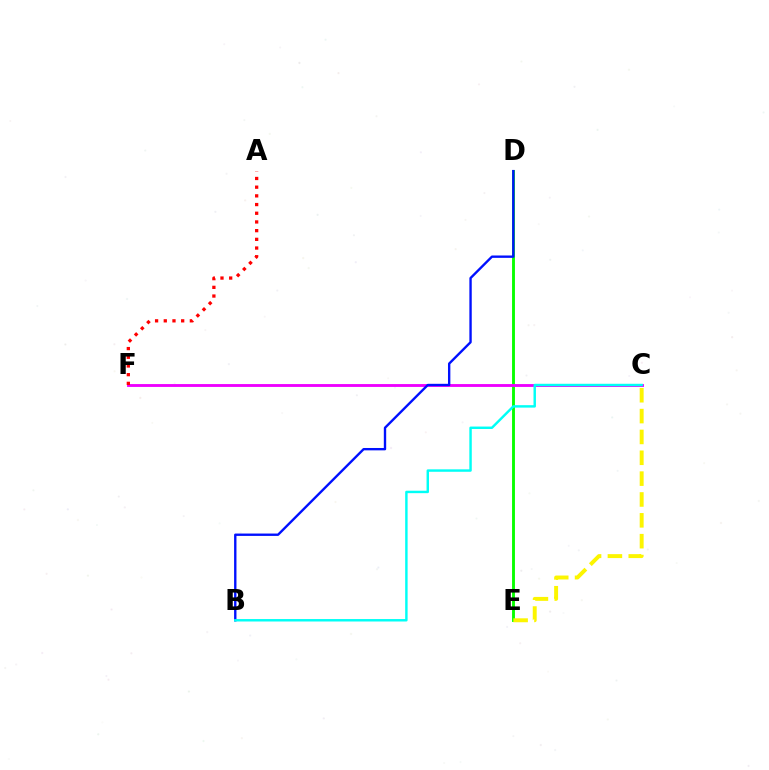{('D', 'E'): [{'color': '#08ff00', 'line_style': 'solid', 'thickness': 2.08}], ('C', 'F'): [{'color': '#ee00ff', 'line_style': 'solid', 'thickness': 2.06}], ('A', 'F'): [{'color': '#ff0000', 'line_style': 'dotted', 'thickness': 2.36}], ('B', 'D'): [{'color': '#0010ff', 'line_style': 'solid', 'thickness': 1.71}], ('B', 'C'): [{'color': '#00fff6', 'line_style': 'solid', 'thickness': 1.76}], ('C', 'E'): [{'color': '#fcf500', 'line_style': 'dashed', 'thickness': 2.83}]}